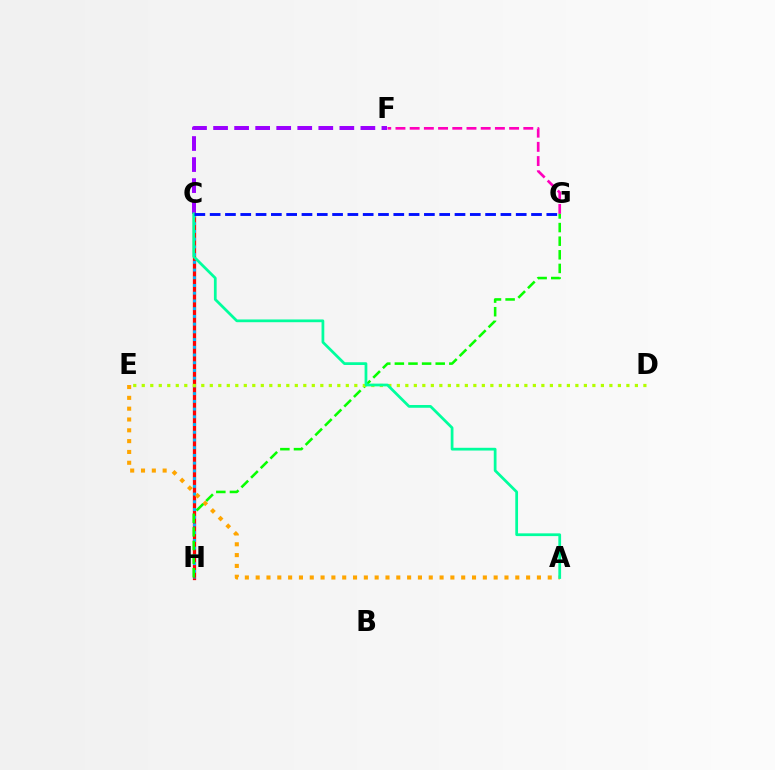{('C', 'H'): [{'color': '#ff0000', 'line_style': 'solid', 'thickness': 2.35}, {'color': '#00b5ff', 'line_style': 'dotted', 'thickness': 2.1}], ('A', 'E'): [{'color': '#ffa500', 'line_style': 'dotted', 'thickness': 2.94}], ('C', 'F'): [{'color': '#9b00ff', 'line_style': 'dashed', 'thickness': 2.86}], ('F', 'G'): [{'color': '#ff00bd', 'line_style': 'dashed', 'thickness': 1.93}], ('G', 'H'): [{'color': '#08ff00', 'line_style': 'dashed', 'thickness': 1.85}], ('D', 'E'): [{'color': '#b3ff00', 'line_style': 'dotted', 'thickness': 2.31}], ('A', 'C'): [{'color': '#00ff9d', 'line_style': 'solid', 'thickness': 1.98}], ('C', 'G'): [{'color': '#0010ff', 'line_style': 'dashed', 'thickness': 2.08}]}